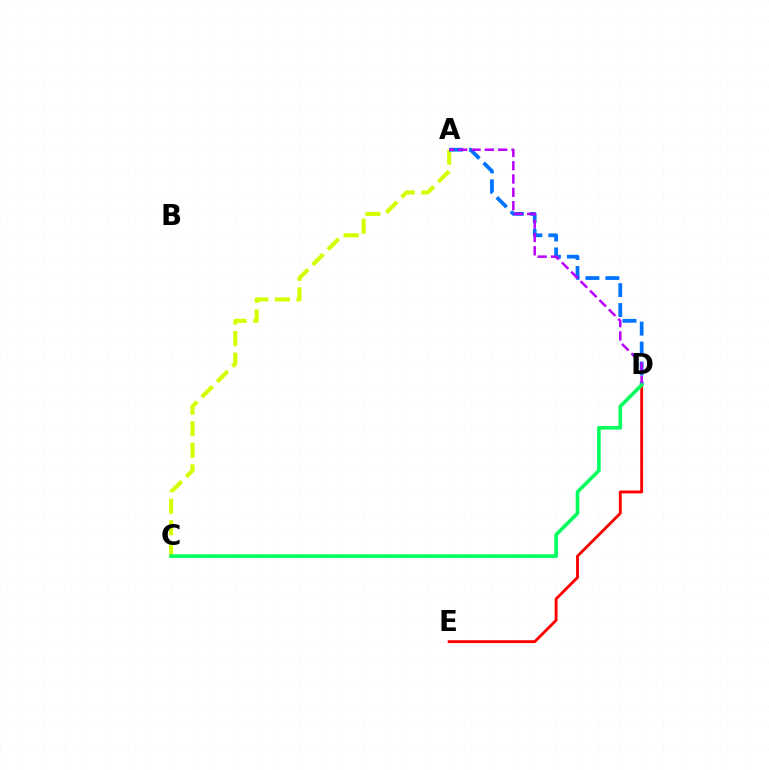{('D', 'E'): [{'color': '#ff0000', 'line_style': 'solid', 'thickness': 2.07}], ('A', 'C'): [{'color': '#d1ff00', 'line_style': 'dashed', 'thickness': 2.93}], ('A', 'D'): [{'color': '#0074ff', 'line_style': 'dashed', 'thickness': 2.71}, {'color': '#b900ff', 'line_style': 'dashed', 'thickness': 1.81}], ('C', 'D'): [{'color': '#00ff5c', 'line_style': 'solid', 'thickness': 2.58}]}